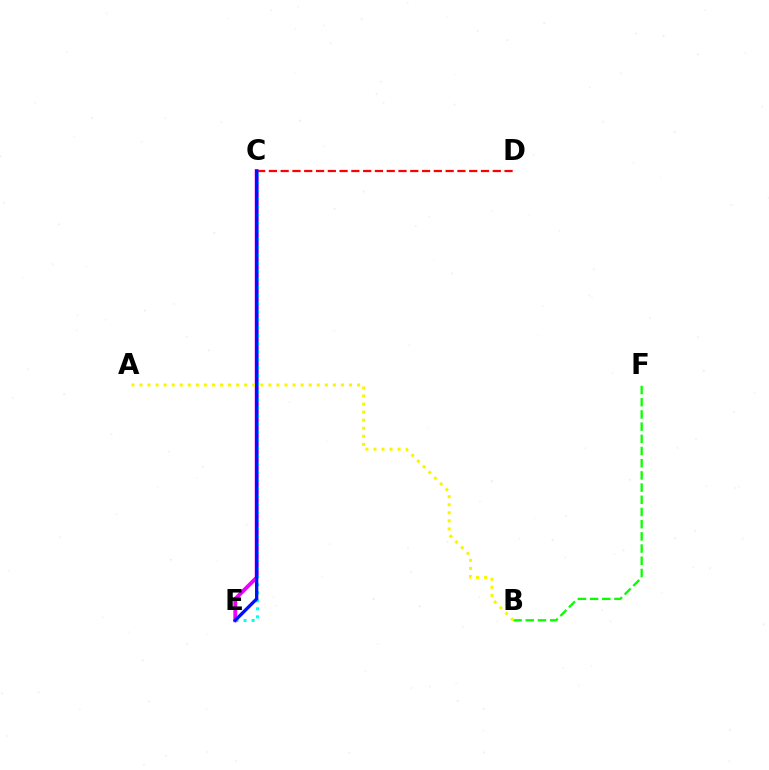{('C', 'D'): [{'color': '#ff0000', 'line_style': 'dashed', 'thickness': 1.6}], ('C', 'E'): [{'color': '#ee00ff', 'line_style': 'solid', 'thickness': 2.78}, {'color': '#00fff6', 'line_style': 'dotted', 'thickness': 2.18}, {'color': '#0010ff', 'line_style': 'solid', 'thickness': 2.38}], ('B', 'F'): [{'color': '#08ff00', 'line_style': 'dashed', 'thickness': 1.66}], ('A', 'B'): [{'color': '#fcf500', 'line_style': 'dotted', 'thickness': 2.19}]}